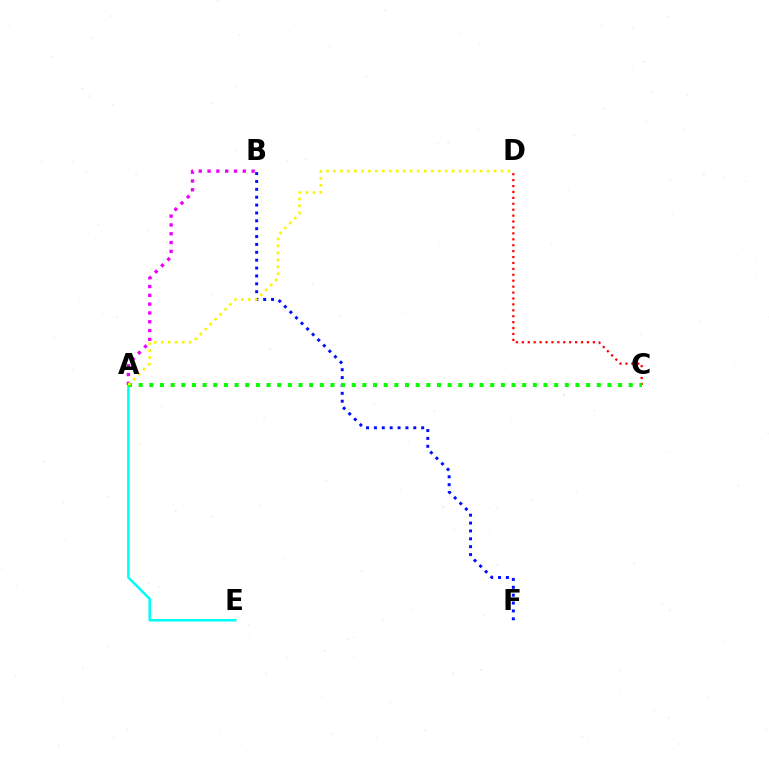{('A', 'E'): [{'color': '#00fff6', 'line_style': 'solid', 'thickness': 1.82}], ('A', 'B'): [{'color': '#ee00ff', 'line_style': 'dotted', 'thickness': 2.39}], ('B', 'F'): [{'color': '#0010ff', 'line_style': 'dotted', 'thickness': 2.14}], ('C', 'D'): [{'color': '#ff0000', 'line_style': 'dotted', 'thickness': 1.61}], ('A', 'C'): [{'color': '#08ff00', 'line_style': 'dotted', 'thickness': 2.89}], ('A', 'D'): [{'color': '#fcf500', 'line_style': 'dotted', 'thickness': 1.9}]}